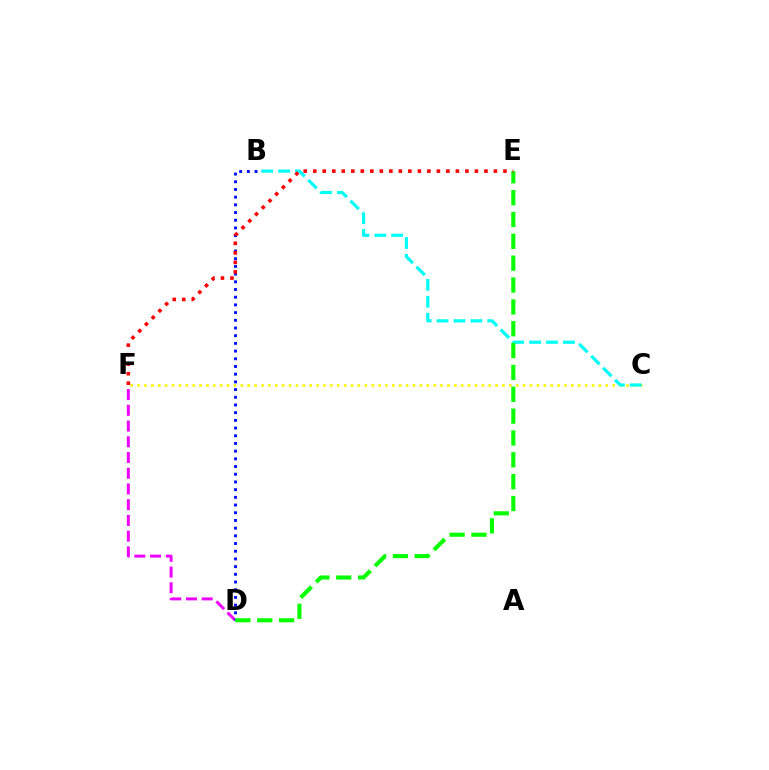{('C', 'F'): [{'color': '#fcf500', 'line_style': 'dotted', 'thickness': 1.87}], ('D', 'F'): [{'color': '#ee00ff', 'line_style': 'dashed', 'thickness': 2.14}], ('B', 'C'): [{'color': '#00fff6', 'line_style': 'dashed', 'thickness': 2.3}], ('B', 'D'): [{'color': '#0010ff', 'line_style': 'dotted', 'thickness': 2.09}], ('D', 'E'): [{'color': '#08ff00', 'line_style': 'dashed', 'thickness': 2.97}], ('E', 'F'): [{'color': '#ff0000', 'line_style': 'dotted', 'thickness': 2.58}]}